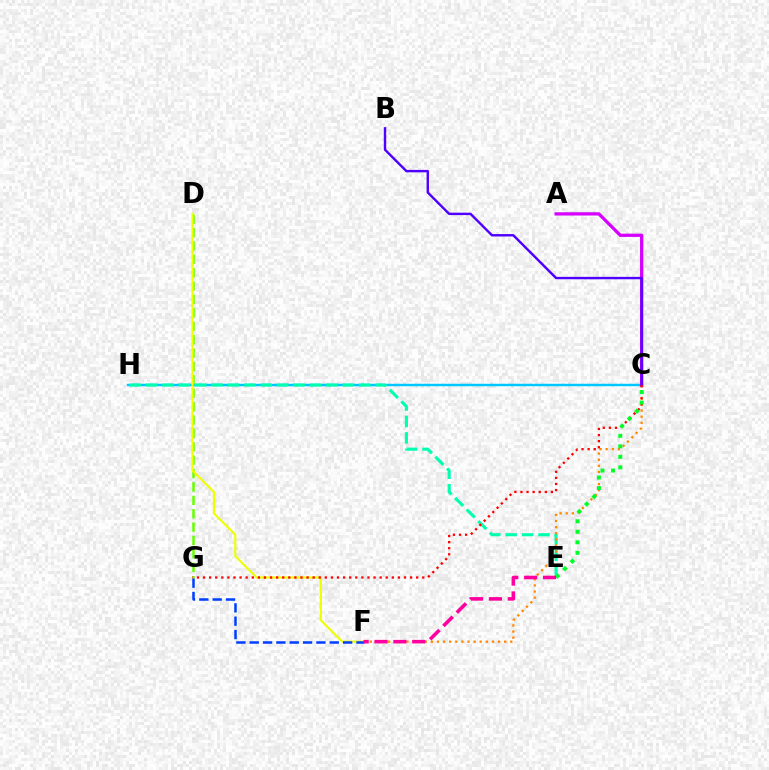{('C', 'H'): [{'color': '#00c7ff', 'line_style': 'solid', 'thickness': 1.76}], ('D', 'G'): [{'color': '#66ff00', 'line_style': 'dashed', 'thickness': 1.82}], ('E', 'H'): [{'color': '#00ffaf', 'line_style': 'dashed', 'thickness': 2.23}], ('D', 'F'): [{'color': '#eeff00', 'line_style': 'solid', 'thickness': 1.54}], ('C', 'F'): [{'color': '#ff8800', 'line_style': 'dotted', 'thickness': 1.66}], ('F', 'G'): [{'color': '#003fff', 'line_style': 'dashed', 'thickness': 1.81}], ('A', 'C'): [{'color': '#d600ff', 'line_style': 'solid', 'thickness': 2.35}], ('B', 'C'): [{'color': '#4f00ff', 'line_style': 'solid', 'thickness': 1.74}], ('C', 'G'): [{'color': '#ff0000', 'line_style': 'dotted', 'thickness': 1.65}], ('C', 'E'): [{'color': '#00ff27', 'line_style': 'dotted', 'thickness': 2.86}], ('E', 'F'): [{'color': '#ff00a0', 'line_style': 'dashed', 'thickness': 2.56}]}